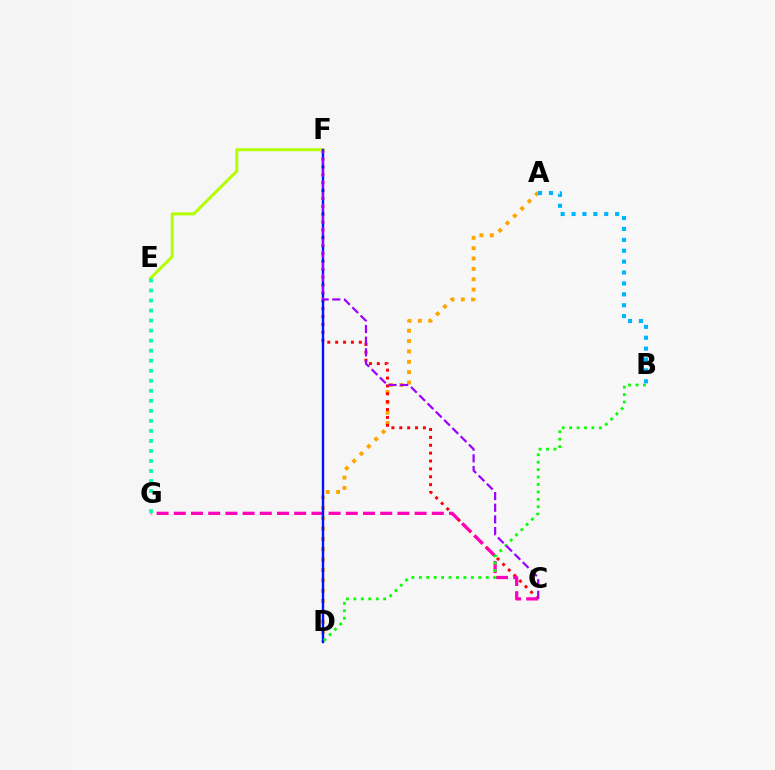{('A', 'D'): [{'color': '#ffa500', 'line_style': 'dotted', 'thickness': 2.81}], ('C', 'F'): [{'color': '#ff0000', 'line_style': 'dotted', 'thickness': 2.14}, {'color': '#9b00ff', 'line_style': 'dashed', 'thickness': 1.59}], ('C', 'G'): [{'color': '#ff00bd', 'line_style': 'dashed', 'thickness': 2.34}], ('E', 'F'): [{'color': '#b3ff00', 'line_style': 'solid', 'thickness': 2.13}], ('D', 'F'): [{'color': '#0010ff', 'line_style': 'solid', 'thickness': 1.71}], ('E', 'G'): [{'color': '#00ff9d', 'line_style': 'dotted', 'thickness': 2.72}], ('B', 'D'): [{'color': '#08ff00', 'line_style': 'dotted', 'thickness': 2.02}], ('A', 'B'): [{'color': '#00b5ff', 'line_style': 'dotted', 'thickness': 2.96}]}